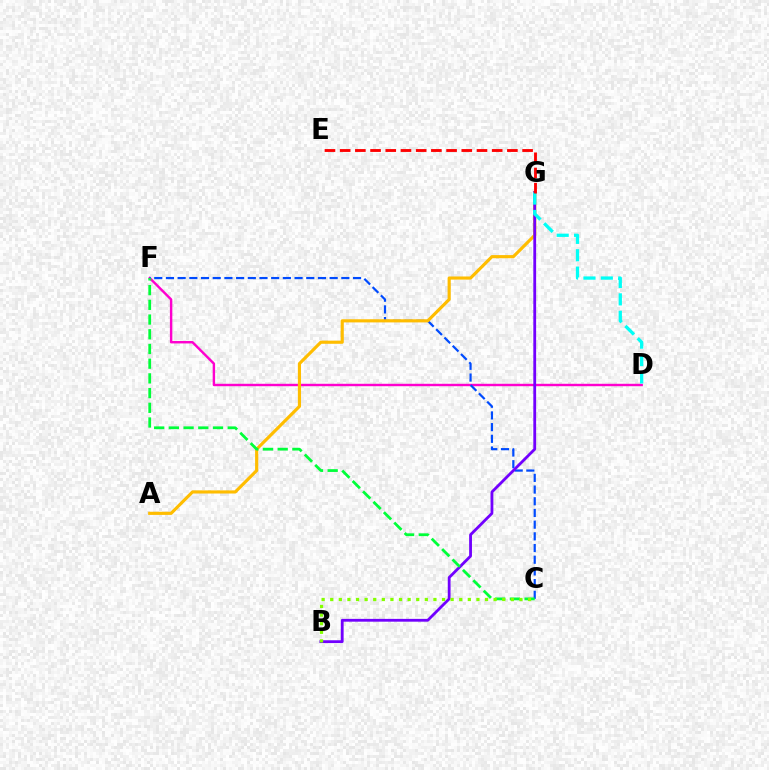{('D', 'F'): [{'color': '#ff00cf', 'line_style': 'solid', 'thickness': 1.74}], ('C', 'F'): [{'color': '#004bff', 'line_style': 'dashed', 'thickness': 1.59}, {'color': '#00ff39', 'line_style': 'dashed', 'thickness': 2.0}], ('A', 'G'): [{'color': '#ffbd00', 'line_style': 'solid', 'thickness': 2.27}], ('B', 'G'): [{'color': '#7200ff', 'line_style': 'solid', 'thickness': 2.02}], ('D', 'G'): [{'color': '#00fff6', 'line_style': 'dashed', 'thickness': 2.36}], ('E', 'G'): [{'color': '#ff0000', 'line_style': 'dashed', 'thickness': 2.07}], ('B', 'C'): [{'color': '#84ff00', 'line_style': 'dotted', 'thickness': 2.34}]}